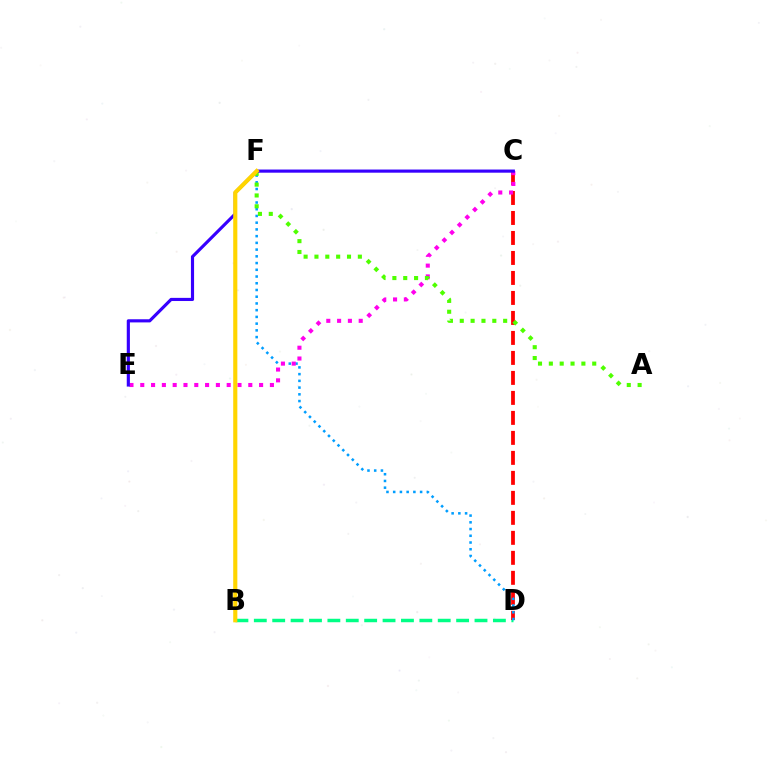{('B', 'D'): [{'color': '#00ff86', 'line_style': 'dashed', 'thickness': 2.5}], ('C', 'D'): [{'color': '#ff0000', 'line_style': 'dashed', 'thickness': 2.72}], ('D', 'F'): [{'color': '#009eff', 'line_style': 'dotted', 'thickness': 1.83}], ('C', 'E'): [{'color': '#ff00ed', 'line_style': 'dotted', 'thickness': 2.94}, {'color': '#3700ff', 'line_style': 'solid', 'thickness': 2.27}], ('A', 'F'): [{'color': '#4fff00', 'line_style': 'dotted', 'thickness': 2.95}], ('B', 'F'): [{'color': '#ffd500', 'line_style': 'solid', 'thickness': 2.97}]}